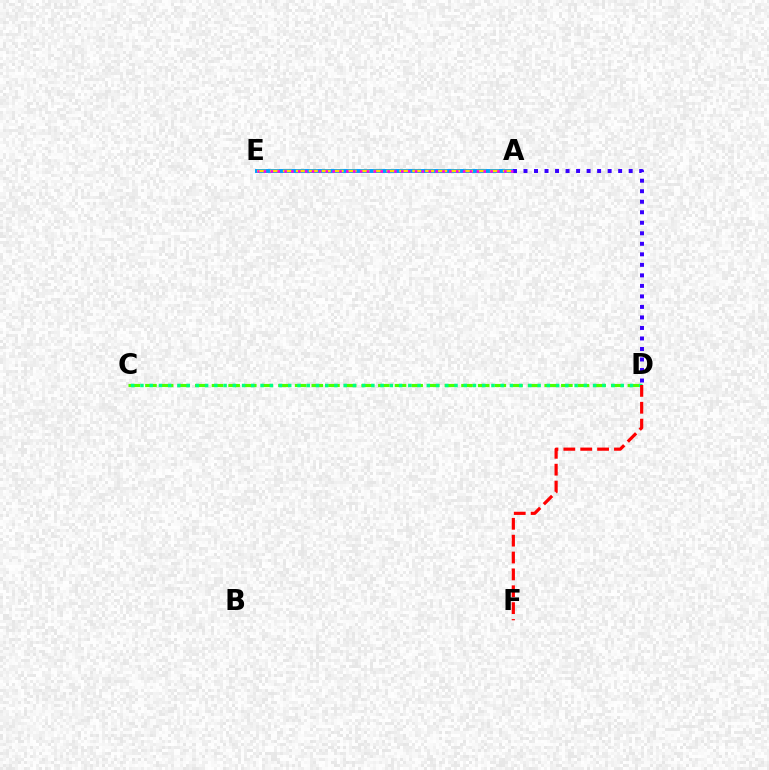{('A', 'E'): [{'color': '#009eff', 'line_style': 'solid', 'thickness': 2.82}, {'color': '#ffd500', 'line_style': 'dashed', 'thickness': 1.76}, {'color': '#ff00ed', 'line_style': 'dotted', 'thickness': 1.87}], ('C', 'D'): [{'color': '#4fff00', 'line_style': 'dashed', 'thickness': 2.26}, {'color': '#00ff86', 'line_style': 'dotted', 'thickness': 2.51}], ('A', 'D'): [{'color': '#3700ff', 'line_style': 'dotted', 'thickness': 2.86}], ('D', 'F'): [{'color': '#ff0000', 'line_style': 'dashed', 'thickness': 2.29}]}